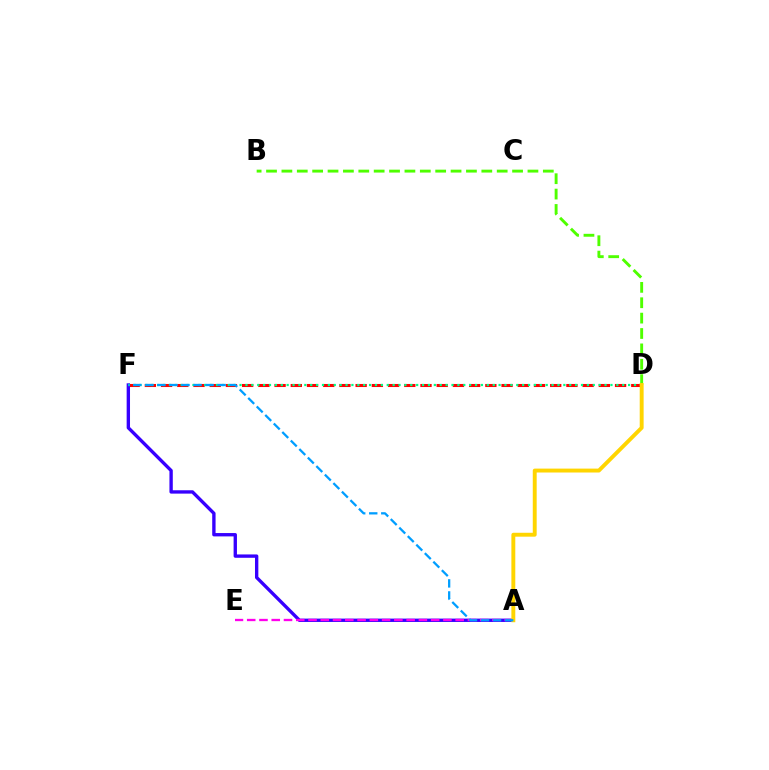{('B', 'D'): [{'color': '#4fff00', 'line_style': 'dashed', 'thickness': 2.09}], ('D', 'F'): [{'color': '#ff0000', 'line_style': 'dashed', 'thickness': 2.2}, {'color': '#00ff86', 'line_style': 'dotted', 'thickness': 1.6}], ('A', 'F'): [{'color': '#3700ff', 'line_style': 'solid', 'thickness': 2.41}, {'color': '#009eff', 'line_style': 'dashed', 'thickness': 1.64}], ('A', 'E'): [{'color': '#ff00ed', 'line_style': 'dashed', 'thickness': 1.67}], ('A', 'D'): [{'color': '#ffd500', 'line_style': 'solid', 'thickness': 2.81}]}